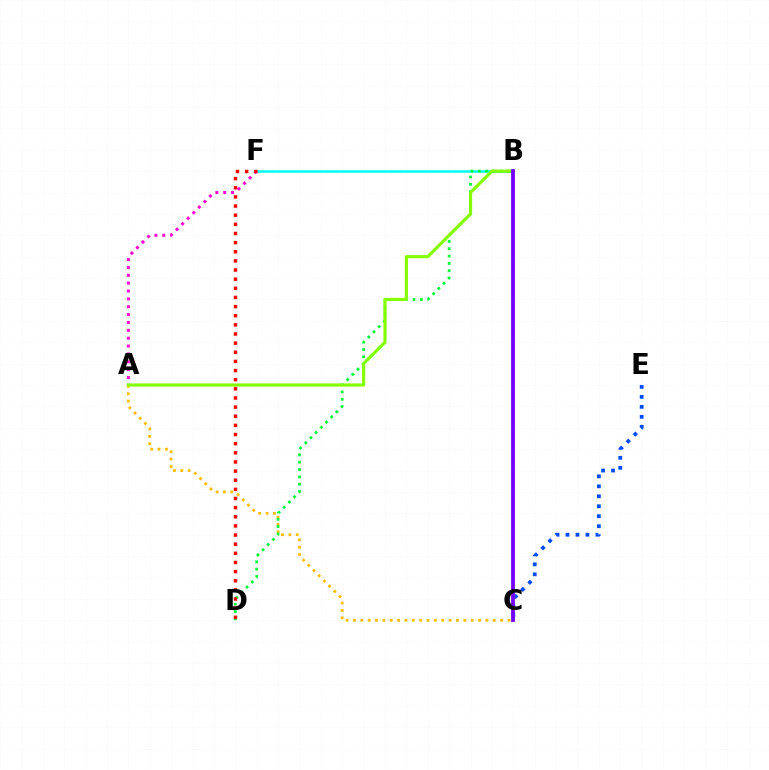{('B', 'F'): [{'color': '#00fff6', 'line_style': 'solid', 'thickness': 1.83}], ('A', 'C'): [{'color': '#ffbd00', 'line_style': 'dotted', 'thickness': 2.0}], ('C', 'E'): [{'color': '#004bff', 'line_style': 'dotted', 'thickness': 2.71}], ('B', 'D'): [{'color': '#00ff39', 'line_style': 'dotted', 'thickness': 1.99}], ('A', 'F'): [{'color': '#ff00cf', 'line_style': 'dotted', 'thickness': 2.14}], ('A', 'B'): [{'color': '#84ff00', 'line_style': 'solid', 'thickness': 2.25}], ('B', 'C'): [{'color': '#7200ff', 'line_style': 'solid', 'thickness': 2.72}], ('D', 'F'): [{'color': '#ff0000', 'line_style': 'dotted', 'thickness': 2.48}]}